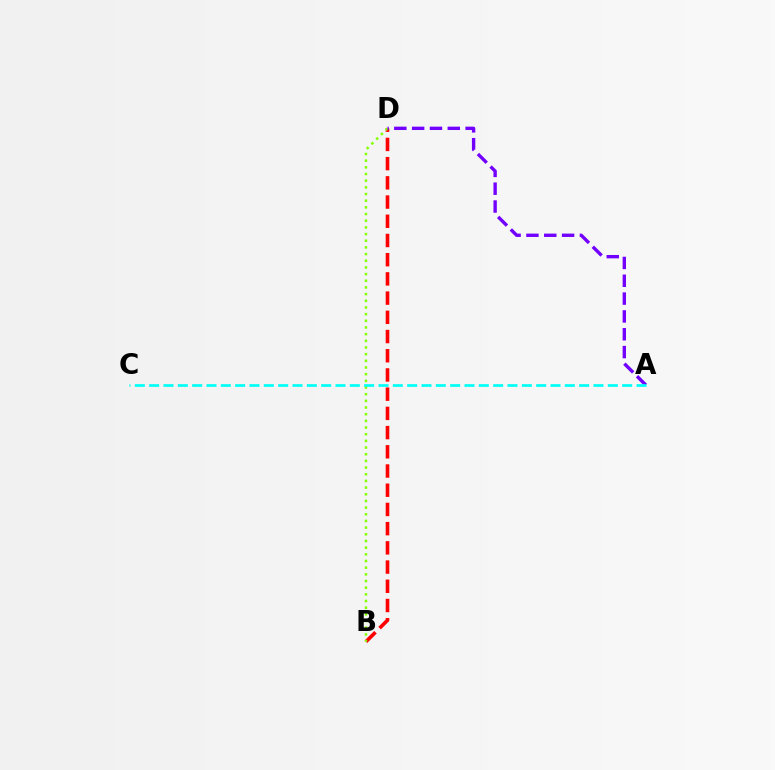{('B', 'D'): [{'color': '#ff0000', 'line_style': 'dashed', 'thickness': 2.61}, {'color': '#84ff00', 'line_style': 'dotted', 'thickness': 1.81}], ('A', 'D'): [{'color': '#7200ff', 'line_style': 'dashed', 'thickness': 2.42}], ('A', 'C'): [{'color': '#00fff6', 'line_style': 'dashed', 'thickness': 1.95}]}